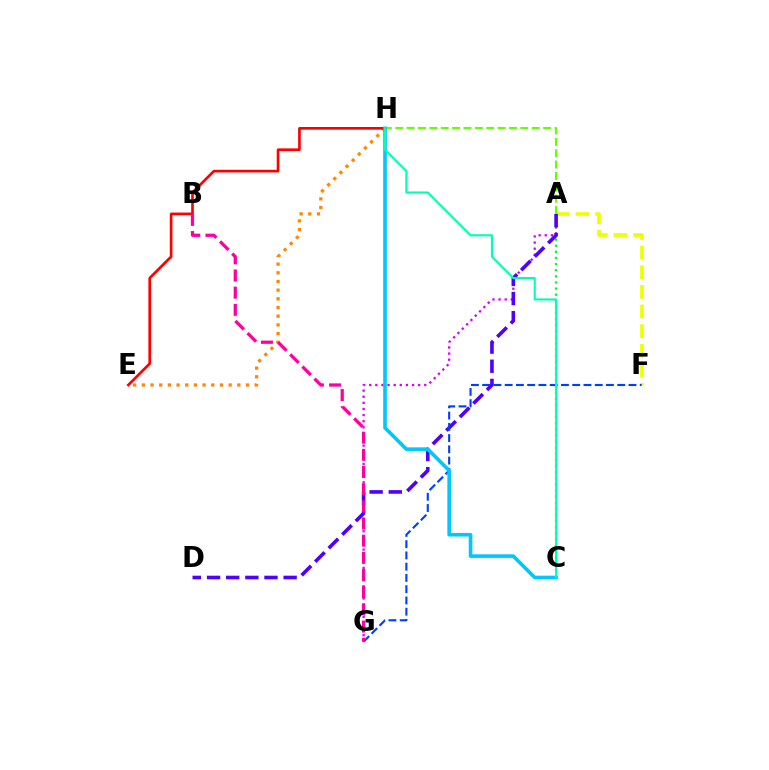{('A', 'F'): [{'color': '#eeff00', 'line_style': 'dashed', 'thickness': 2.67}], ('A', 'C'): [{'color': '#00ff27', 'line_style': 'dotted', 'thickness': 1.66}], ('A', 'G'): [{'color': '#d600ff', 'line_style': 'dotted', 'thickness': 1.66}], ('A', 'D'): [{'color': '#4f00ff', 'line_style': 'dashed', 'thickness': 2.6}], ('F', 'G'): [{'color': '#003fff', 'line_style': 'dashed', 'thickness': 1.53}], ('E', 'H'): [{'color': '#ff8800', 'line_style': 'dotted', 'thickness': 2.36}, {'color': '#ff0000', 'line_style': 'solid', 'thickness': 1.92}], ('A', 'H'): [{'color': '#66ff00', 'line_style': 'dashed', 'thickness': 1.54}], ('B', 'G'): [{'color': '#ff00a0', 'line_style': 'dashed', 'thickness': 2.33}], ('C', 'H'): [{'color': '#00c7ff', 'line_style': 'solid', 'thickness': 2.61}, {'color': '#00ffaf', 'line_style': 'solid', 'thickness': 1.51}]}